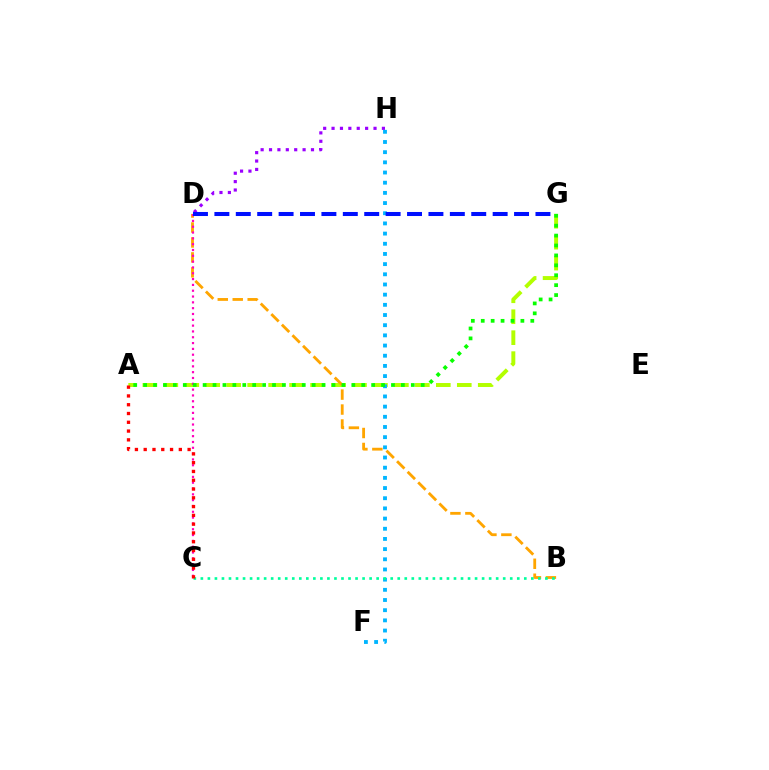{('A', 'G'): [{'color': '#b3ff00', 'line_style': 'dashed', 'thickness': 2.85}, {'color': '#08ff00', 'line_style': 'dotted', 'thickness': 2.69}], ('B', 'D'): [{'color': '#ffa500', 'line_style': 'dashed', 'thickness': 2.03}], ('C', 'D'): [{'color': '#ff00bd', 'line_style': 'dotted', 'thickness': 1.58}], ('D', 'H'): [{'color': '#9b00ff', 'line_style': 'dotted', 'thickness': 2.28}], ('F', 'H'): [{'color': '#00b5ff', 'line_style': 'dotted', 'thickness': 2.77}], ('B', 'C'): [{'color': '#00ff9d', 'line_style': 'dotted', 'thickness': 1.91}], ('D', 'G'): [{'color': '#0010ff', 'line_style': 'dashed', 'thickness': 2.91}], ('A', 'C'): [{'color': '#ff0000', 'line_style': 'dotted', 'thickness': 2.39}]}